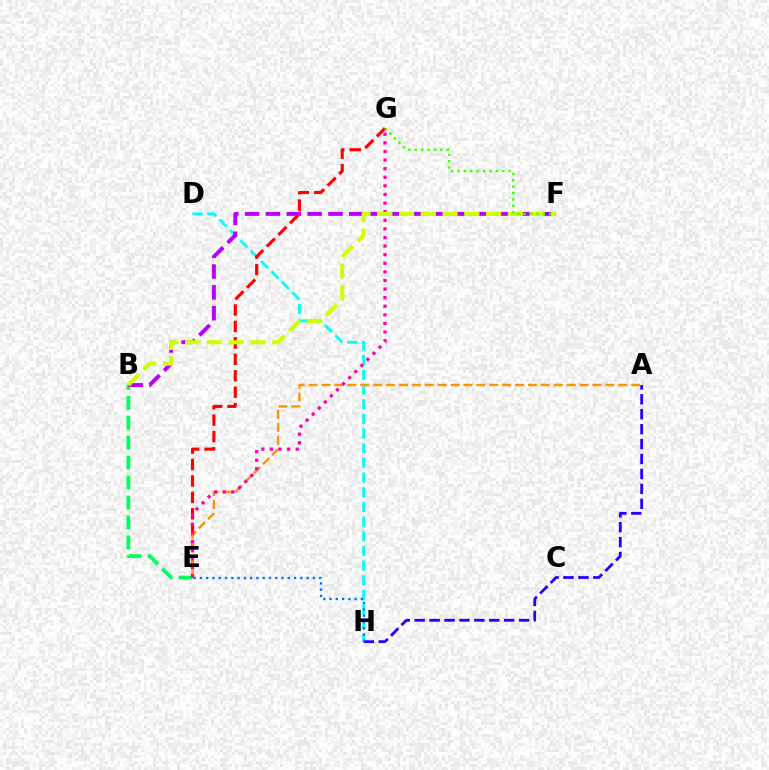{('A', 'H'): [{'color': '#2500ff', 'line_style': 'dashed', 'thickness': 2.03}], ('B', 'E'): [{'color': '#00ff5c', 'line_style': 'dashed', 'thickness': 2.71}], ('D', 'H'): [{'color': '#00fff6', 'line_style': 'dashed', 'thickness': 1.99}], ('E', 'G'): [{'color': '#ff0000', 'line_style': 'dashed', 'thickness': 2.23}, {'color': '#ff00ac', 'line_style': 'dotted', 'thickness': 2.34}], ('B', 'F'): [{'color': '#b900ff', 'line_style': 'dashed', 'thickness': 2.83}, {'color': '#d1ff00', 'line_style': 'dashed', 'thickness': 2.96}], ('A', 'E'): [{'color': '#ff9400', 'line_style': 'dashed', 'thickness': 1.75}], ('E', 'H'): [{'color': '#0074ff', 'line_style': 'dotted', 'thickness': 1.7}], ('F', 'G'): [{'color': '#3dff00', 'line_style': 'dotted', 'thickness': 1.74}]}